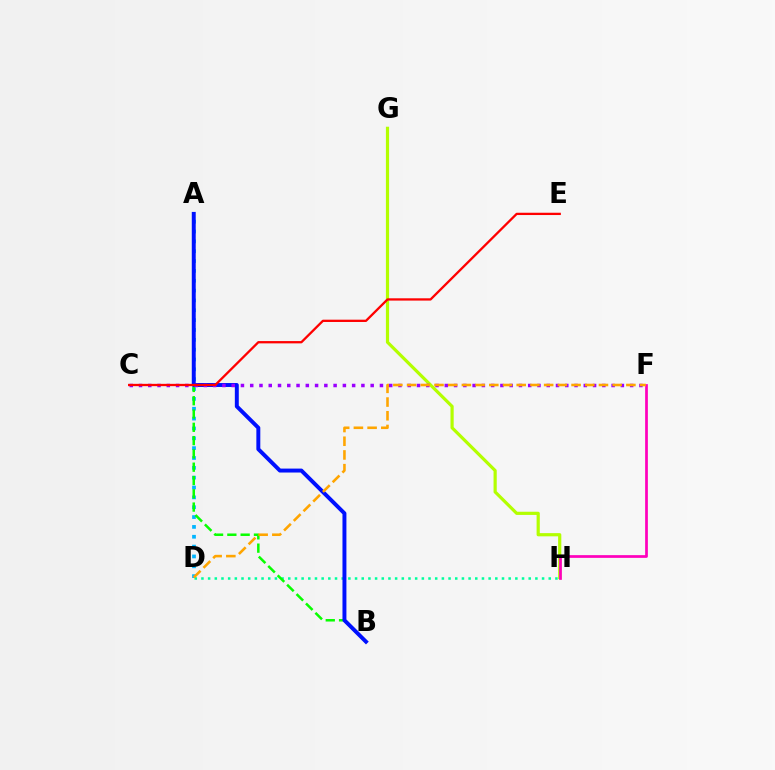{('A', 'D'): [{'color': '#00b5ff', 'line_style': 'dotted', 'thickness': 2.68}], ('D', 'H'): [{'color': '#00ff9d', 'line_style': 'dotted', 'thickness': 1.81}], ('G', 'H'): [{'color': '#b3ff00', 'line_style': 'solid', 'thickness': 2.3}], ('A', 'B'): [{'color': '#08ff00', 'line_style': 'dashed', 'thickness': 1.81}, {'color': '#0010ff', 'line_style': 'solid', 'thickness': 2.84}], ('F', 'H'): [{'color': '#ff00bd', 'line_style': 'solid', 'thickness': 1.96}], ('C', 'F'): [{'color': '#9b00ff', 'line_style': 'dotted', 'thickness': 2.52}], ('C', 'E'): [{'color': '#ff0000', 'line_style': 'solid', 'thickness': 1.65}], ('D', 'F'): [{'color': '#ffa500', 'line_style': 'dashed', 'thickness': 1.86}]}